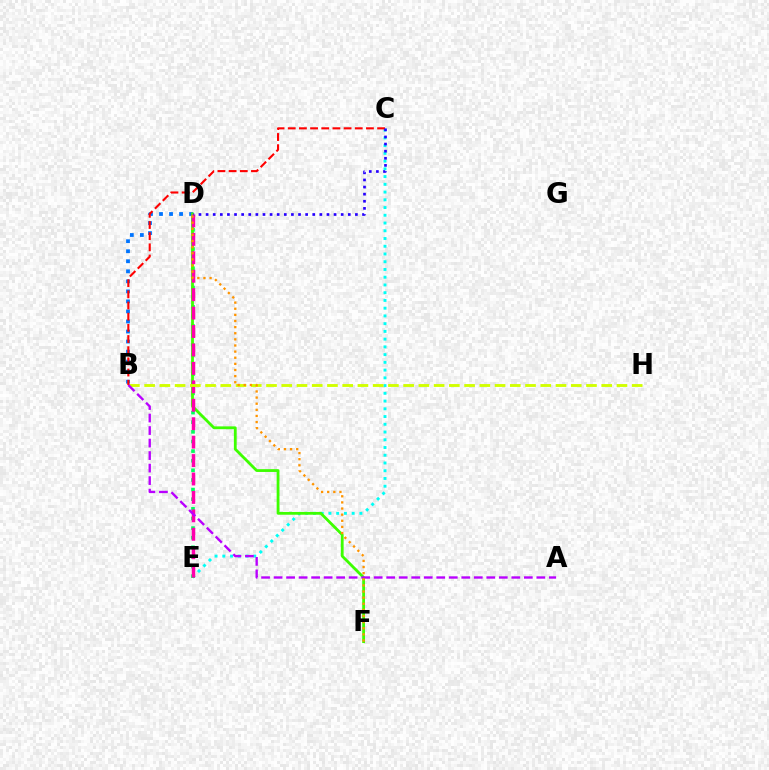{('C', 'E'): [{'color': '#00fff6', 'line_style': 'dotted', 'thickness': 2.1}], ('D', 'E'): [{'color': '#00ff5c', 'line_style': 'dotted', 'thickness': 2.61}, {'color': '#ff00ac', 'line_style': 'dashed', 'thickness': 2.5}], ('B', 'D'): [{'color': '#0074ff', 'line_style': 'dotted', 'thickness': 2.73}], ('D', 'F'): [{'color': '#3dff00', 'line_style': 'solid', 'thickness': 2.01}, {'color': '#ff9400', 'line_style': 'dotted', 'thickness': 1.66}], ('B', 'H'): [{'color': '#d1ff00', 'line_style': 'dashed', 'thickness': 2.07}], ('B', 'C'): [{'color': '#ff0000', 'line_style': 'dashed', 'thickness': 1.52}], ('A', 'B'): [{'color': '#b900ff', 'line_style': 'dashed', 'thickness': 1.7}], ('C', 'D'): [{'color': '#2500ff', 'line_style': 'dotted', 'thickness': 1.93}]}